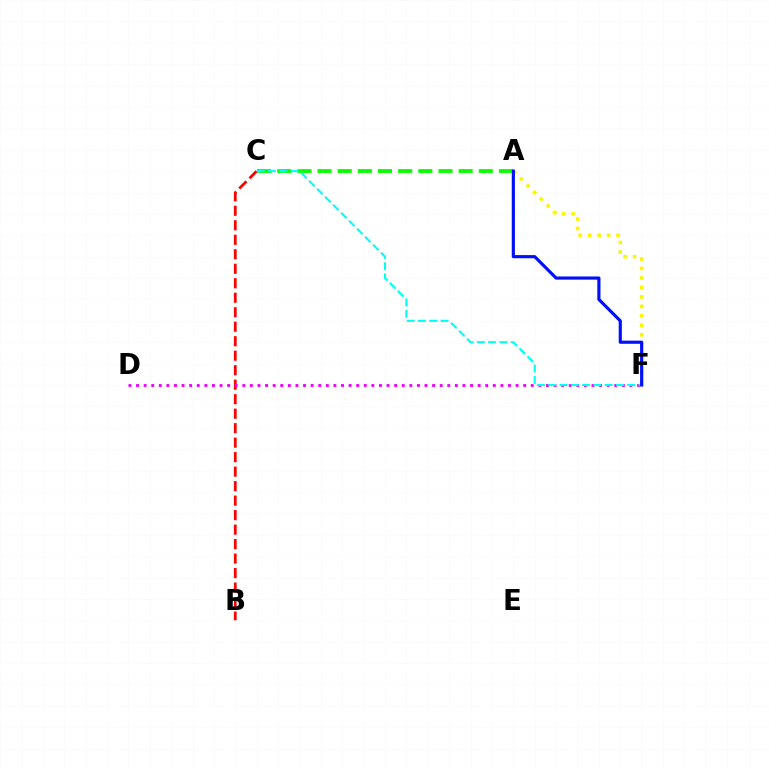{('A', 'C'): [{'color': '#08ff00', 'line_style': 'dashed', 'thickness': 2.74}], ('A', 'F'): [{'color': '#fcf500', 'line_style': 'dotted', 'thickness': 2.57}, {'color': '#0010ff', 'line_style': 'solid', 'thickness': 2.27}], ('B', 'C'): [{'color': '#ff0000', 'line_style': 'dashed', 'thickness': 1.97}], ('D', 'F'): [{'color': '#ee00ff', 'line_style': 'dotted', 'thickness': 2.06}], ('C', 'F'): [{'color': '#00fff6', 'line_style': 'dashed', 'thickness': 1.53}]}